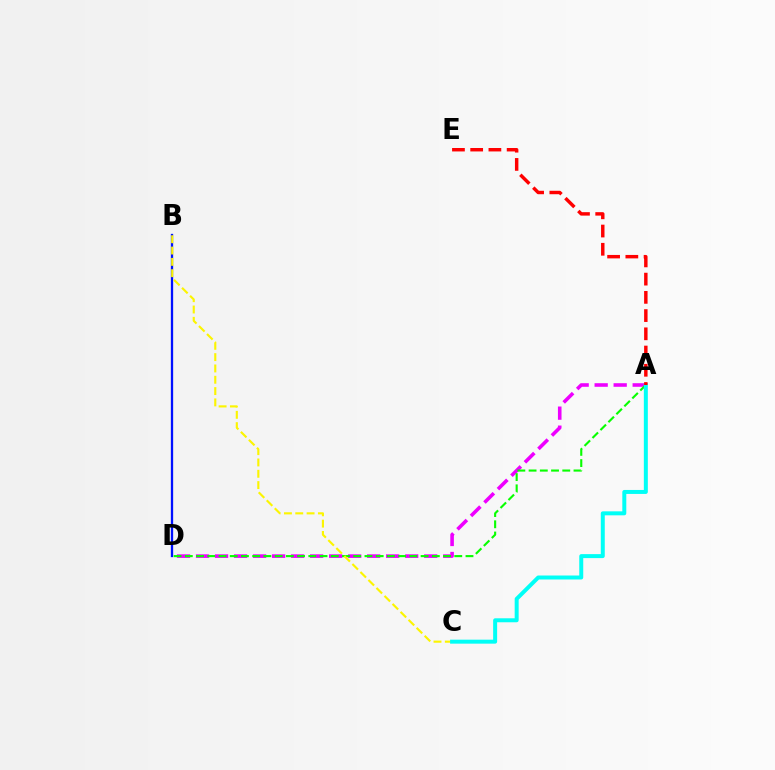{('B', 'D'): [{'color': '#0010ff', 'line_style': 'solid', 'thickness': 1.65}], ('A', 'D'): [{'color': '#ee00ff', 'line_style': 'dashed', 'thickness': 2.58}, {'color': '#08ff00', 'line_style': 'dashed', 'thickness': 1.53}], ('B', 'C'): [{'color': '#fcf500', 'line_style': 'dashed', 'thickness': 1.54}], ('A', 'C'): [{'color': '#00fff6', 'line_style': 'solid', 'thickness': 2.86}], ('A', 'E'): [{'color': '#ff0000', 'line_style': 'dashed', 'thickness': 2.48}]}